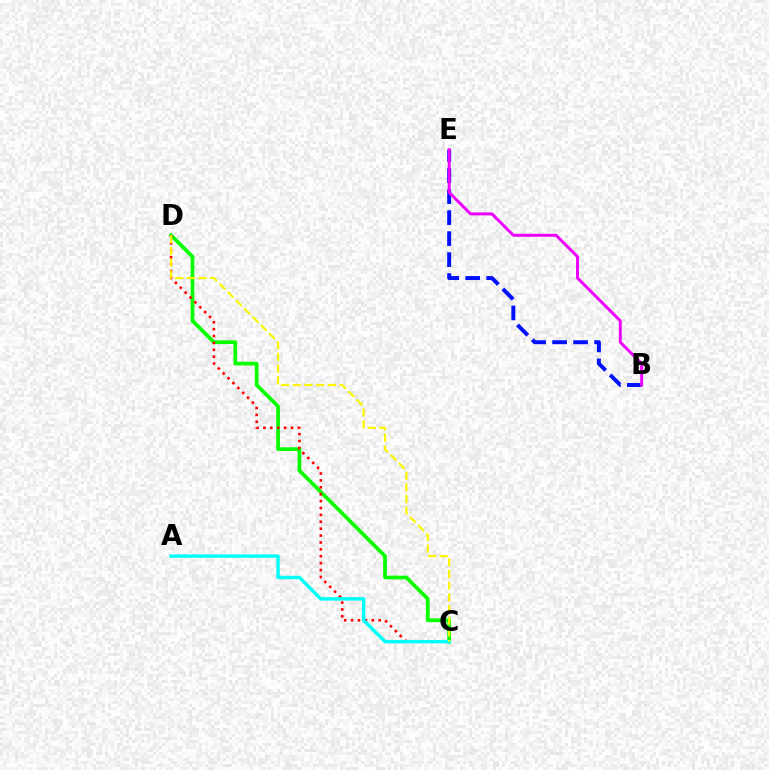{('C', 'D'): [{'color': '#08ff00', 'line_style': 'solid', 'thickness': 2.68}, {'color': '#ff0000', 'line_style': 'dotted', 'thickness': 1.87}, {'color': '#fcf500', 'line_style': 'dashed', 'thickness': 1.59}], ('B', 'E'): [{'color': '#0010ff', 'line_style': 'dashed', 'thickness': 2.85}, {'color': '#ee00ff', 'line_style': 'solid', 'thickness': 2.13}], ('A', 'C'): [{'color': '#00fff6', 'line_style': 'solid', 'thickness': 2.45}]}